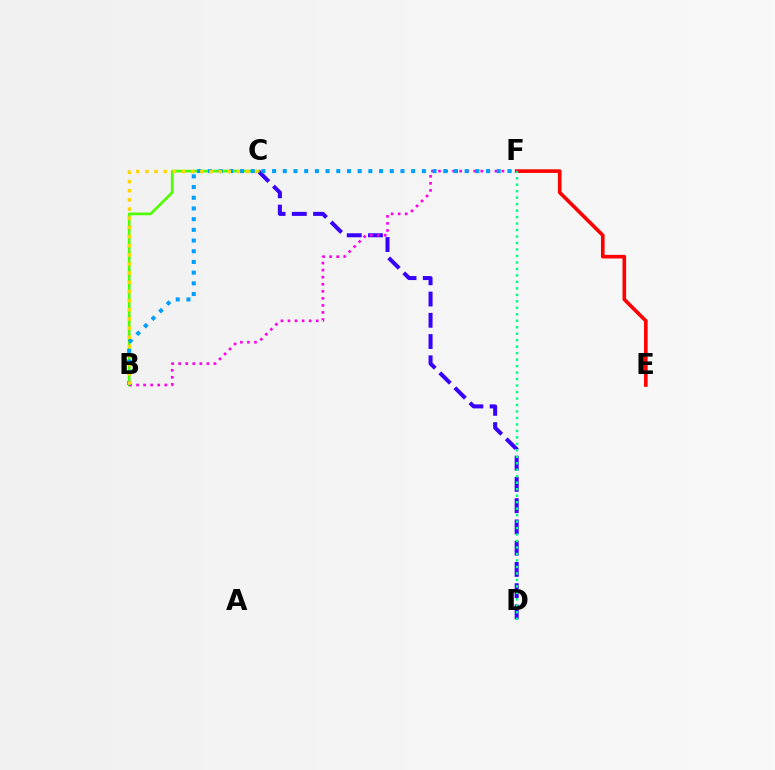{('C', 'D'): [{'color': '#3700ff', 'line_style': 'dashed', 'thickness': 2.89}], ('B', 'C'): [{'color': '#4fff00', 'line_style': 'solid', 'thickness': 1.94}, {'color': '#ffd500', 'line_style': 'dotted', 'thickness': 2.49}], ('E', 'F'): [{'color': '#ff0000', 'line_style': 'solid', 'thickness': 2.61}], ('B', 'F'): [{'color': '#ff00ed', 'line_style': 'dotted', 'thickness': 1.92}, {'color': '#009eff', 'line_style': 'dotted', 'thickness': 2.91}], ('D', 'F'): [{'color': '#00ff86', 'line_style': 'dotted', 'thickness': 1.76}]}